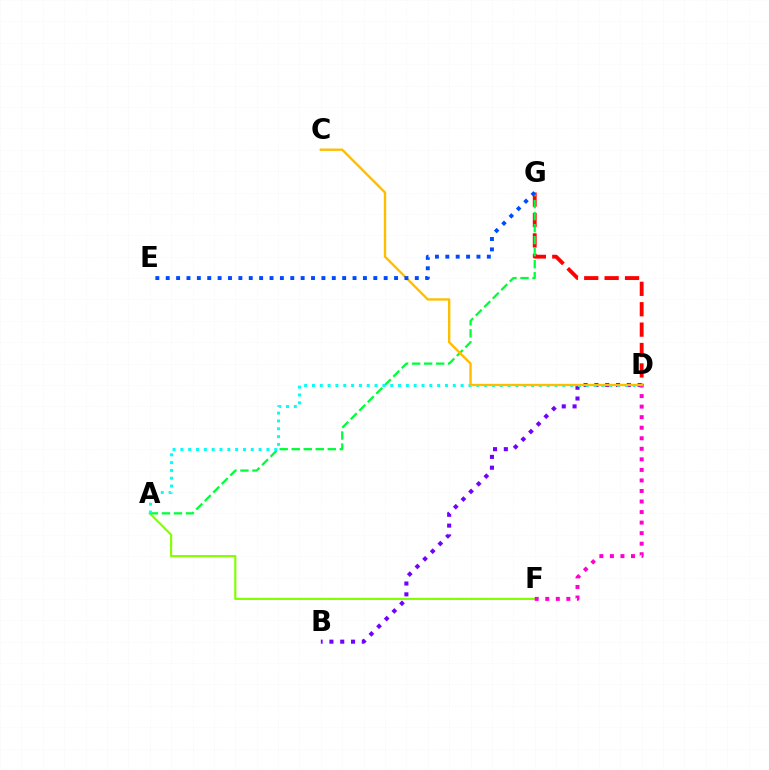{('A', 'F'): [{'color': '#84ff00', 'line_style': 'solid', 'thickness': 1.56}], ('B', 'D'): [{'color': '#7200ff', 'line_style': 'dotted', 'thickness': 2.94}], ('D', 'G'): [{'color': '#ff0000', 'line_style': 'dashed', 'thickness': 2.77}], ('A', 'G'): [{'color': '#00ff39', 'line_style': 'dashed', 'thickness': 1.63}], ('A', 'D'): [{'color': '#00fff6', 'line_style': 'dotted', 'thickness': 2.13}], ('D', 'F'): [{'color': '#ff00cf', 'line_style': 'dotted', 'thickness': 2.86}], ('C', 'D'): [{'color': '#ffbd00', 'line_style': 'solid', 'thickness': 1.7}], ('E', 'G'): [{'color': '#004bff', 'line_style': 'dotted', 'thickness': 2.82}]}